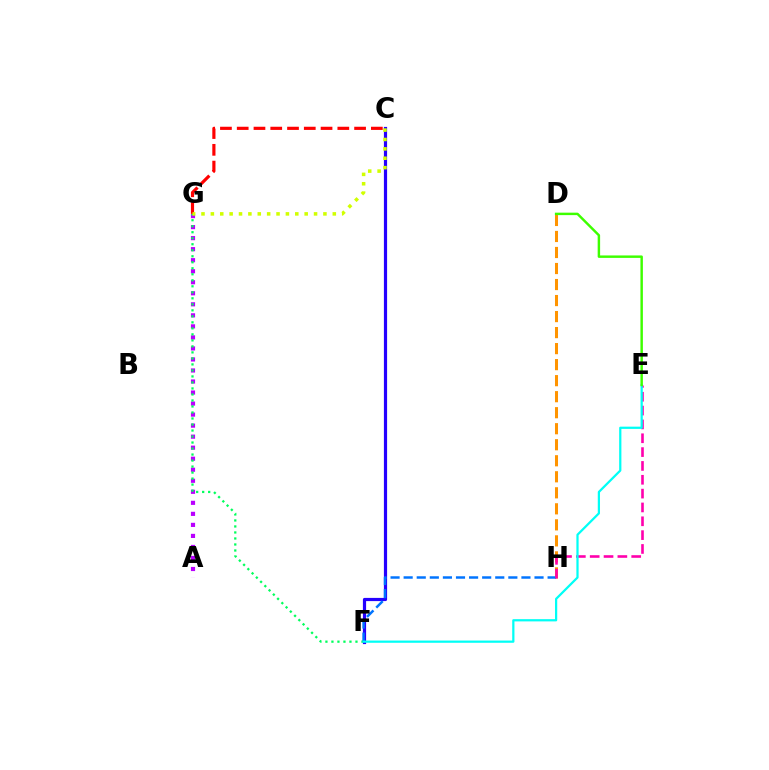{('A', 'G'): [{'color': '#b900ff', 'line_style': 'dotted', 'thickness': 3.0}], ('D', 'H'): [{'color': '#ff9400', 'line_style': 'dashed', 'thickness': 2.18}], ('F', 'G'): [{'color': '#00ff5c', 'line_style': 'dotted', 'thickness': 1.63}], ('C', 'G'): [{'color': '#ff0000', 'line_style': 'dashed', 'thickness': 2.28}, {'color': '#d1ff00', 'line_style': 'dotted', 'thickness': 2.55}], ('C', 'F'): [{'color': '#2500ff', 'line_style': 'solid', 'thickness': 2.3}], ('F', 'H'): [{'color': '#0074ff', 'line_style': 'dashed', 'thickness': 1.78}], ('E', 'H'): [{'color': '#ff00ac', 'line_style': 'dashed', 'thickness': 1.88}], ('E', 'F'): [{'color': '#00fff6', 'line_style': 'solid', 'thickness': 1.61}], ('D', 'E'): [{'color': '#3dff00', 'line_style': 'solid', 'thickness': 1.76}]}